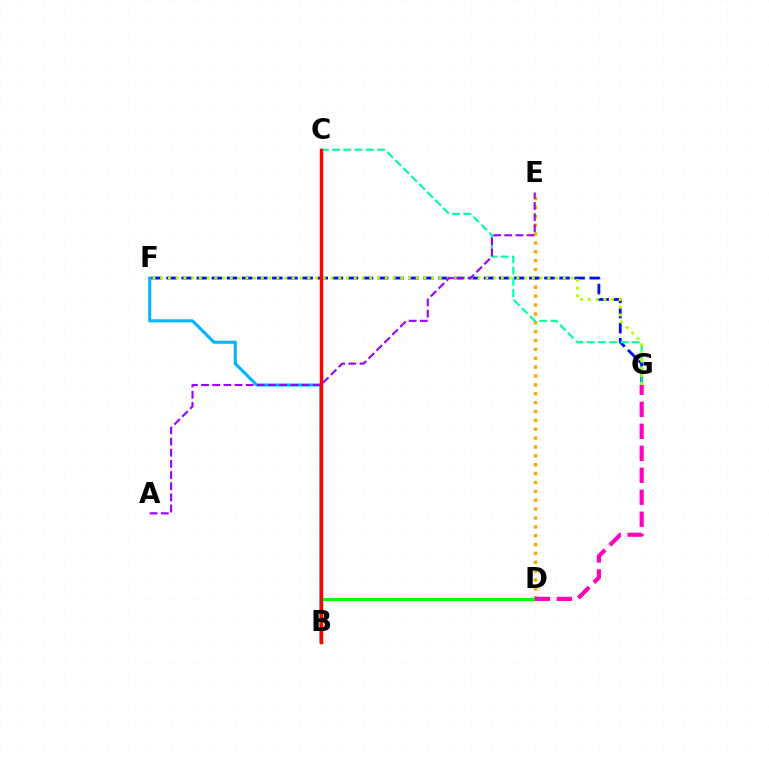{('D', 'E'): [{'color': '#ffa500', 'line_style': 'dotted', 'thickness': 2.41}], ('F', 'G'): [{'color': '#0010ff', 'line_style': 'dashed', 'thickness': 2.05}, {'color': '#b3ff00', 'line_style': 'dotted', 'thickness': 2.1}], ('B', 'F'): [{'color': '#00b5ff', 'line_style': 'solid', 'thickness': 2.22}], ('C', 'G'): [{'color': '#00ff9d', 'line_style': 'dashed', 'thickness': 1.53}], ('B', 'D'): [{'color': '#08ff00', 'line_style': 'solid', 'thickness': 2.29}], ('A', 'E'): [{'color': '#9b00ff', 'line_style': 'dashed', 'thickness': 1.51}], ('D', 'G'): [{'color': '#ff00bd', 'line_style': 'dashed', 'thickness': 2.99}], ('B', 'C'): [{'color': '#ff0000', 'line_style': 'solid', 'thickness': 2.48}]}